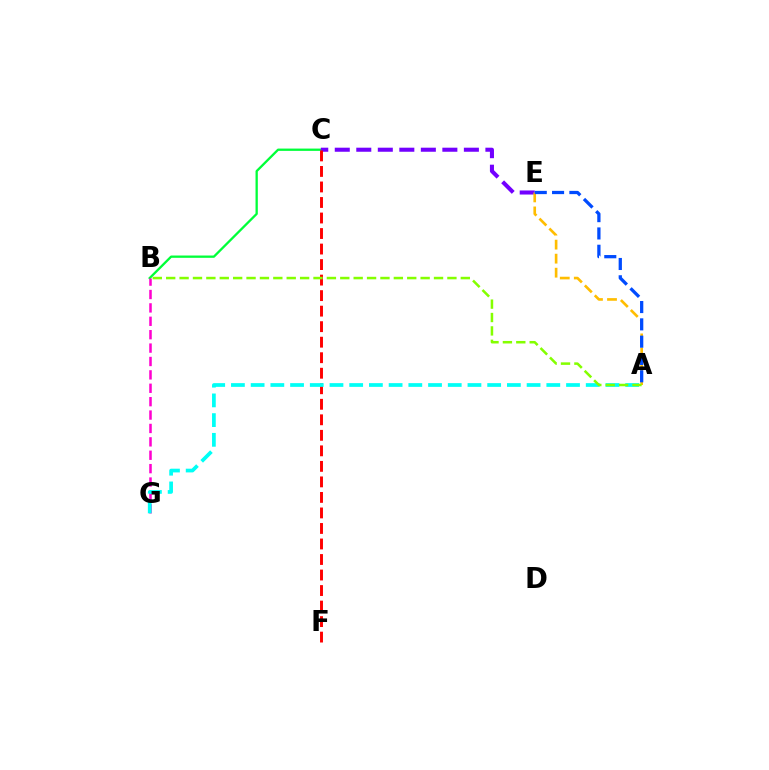{('B', 'C'): [{'color': '#00ff39', 'line_style': 'solid', 'thickness': 1.66}], ('C', 'E'): [{'color': '#7200ff', 'line_style': 'dashed', 'thickness': 2.92}], ('C', 'F'): [{'color': '#ff0000', 'line_style': 'dashed', 'thickness': 2.11}], ('B', 'G'): [{'color': '#ff00cf', 'line_style': 'dashed', 'thickness': 1.82}], ('A', 'E'): [{'color': '#ffbd00', 'line_style': 'dashed', 'thickness': 1.91}, {'color': '#004bff', 'line_style': 'dashed', 'thickness': 2.35}], ('A', 'G'): [{'color': '#00fff6', 'line_style': 'dashed', 'thickness': 2.68}], ('A', 'B'): [{'color': '#84ff00', 'line_style': 'dashed', 'thickness': 1.82}]}